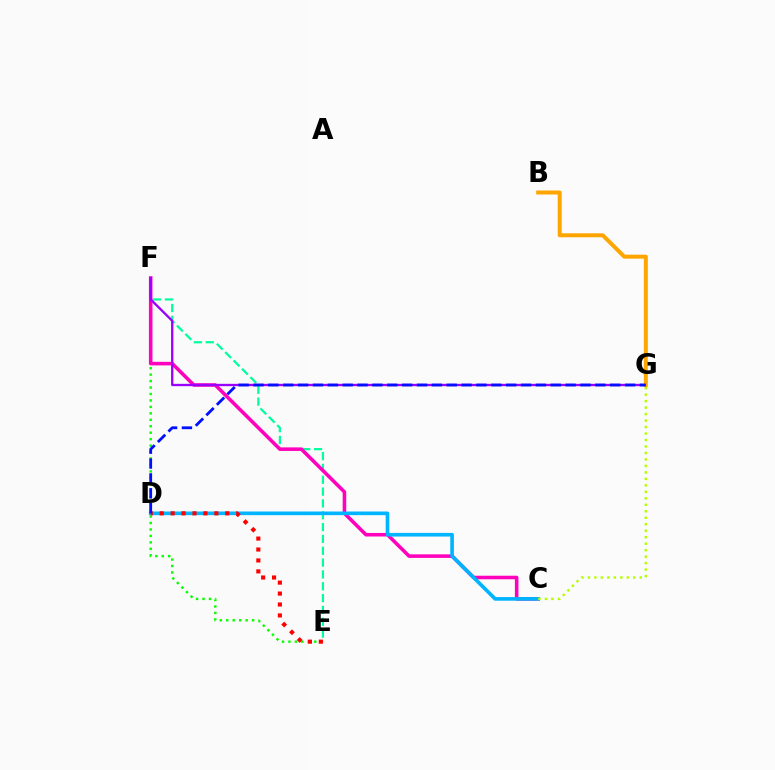{('E', 'F'): [{'color': '#00ff9d', 'line_style': 'dashed', 'thickness': 1.61}, {'color': '#08ff00', 'line_style': 'dotted', 'thickness': 1.75}], ('C', 'F'): [{'color': '#ff00bd', 'line_style': 'solid', 'thickness': 2.56}], ('F', 'G'): [{'color': '#9b00ff', 'line_style': 'solid', 'thickness': 1.68}], ('C', 'D'): [{'color': '#00b5ff', 'line_style': 'solid', 'thickness': 2.62}], ('D', 'E'): [{'color': '#ff0000', 'line_style': 'dotted', 'thickness': 2.97}], ('C', 'G'): [{'color': '#b3ff00', 'line_style': 'dotted', 'thickness': 1.76}], ('B', 'G'): [{'color': '#ffa500', 'line_style': 'solid', 'thickness': 2.87}], ('D', 'G'): [{'color': '#0010ff', 'line_style': 'dashed', 'thickness': 2.02}]}